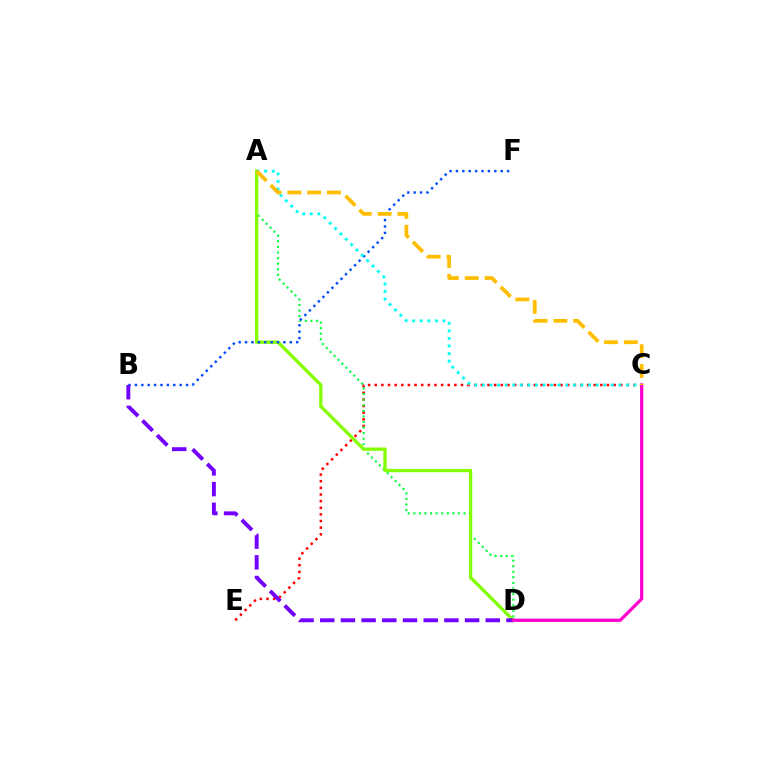{('C', 'E'): [{'color': '#ff0000', 'line_style': 'dotted', 'thickness': 1.8}], ('A', 'D'): [{'color': '#00ff39', 'line_style': 'dotted', 'thickness': 1.51}, {'color': '#84ff00', 'line_style': 'solid', 'thickness': 2.38}], ('B', 'F'): [{'color': '#004bff', 'line_style': 'dotted', 'thickness': 1.74}], ('A', 'C'): [{'color': '#00fff6', 'line_style': 'dotted', 'thickness': 2.06}, {'color': '#ffbd00', 'line_style': 'dashed', 'thickness': 2.69}], ('B', 'D'): [{'color': '#7200ff', 'line_style': 'dashed', 'thickness': 2.81}], ('C', 'D'): [{'color': '#ff00cf', 'line_style': 'solid', 'thickness': 2.32}]}